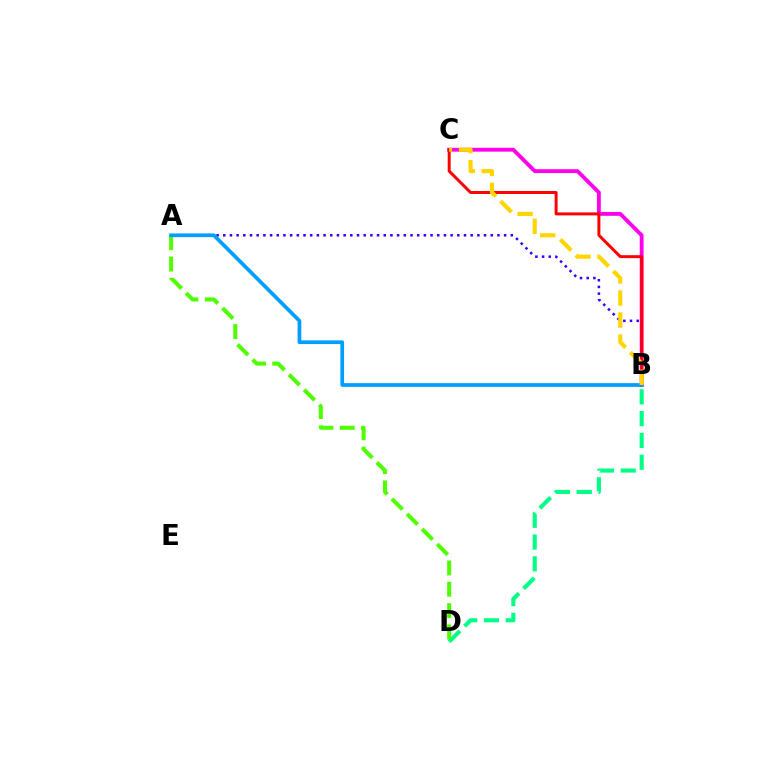{('B', 'C'): [{'color': '#ff00ed', 'line_style': 'solid', 'thickness': 2.76}, {'color': '#ff0000', 'line_style': 'solid', 'thickness': 2.14}, {'color': '#ffd500', 'line_style': 'dashed', 'thickness': 2.99}], ('A', 'B'): [{'color': '#3700ff', 'line_style': 'dotted', 'thickness': 1.82}, {'color': '#009eff', 'line_style': 'solid', 'thickness': 2.67}], ('B', 'D'): [{'color': '#00ff86', 'line_style': 'dashed', 'thickness': 2.96}], ('A', 'D'): [{'color': '#4fff00', 'line_style': 'dashed', 'thickness': 2.9}]}